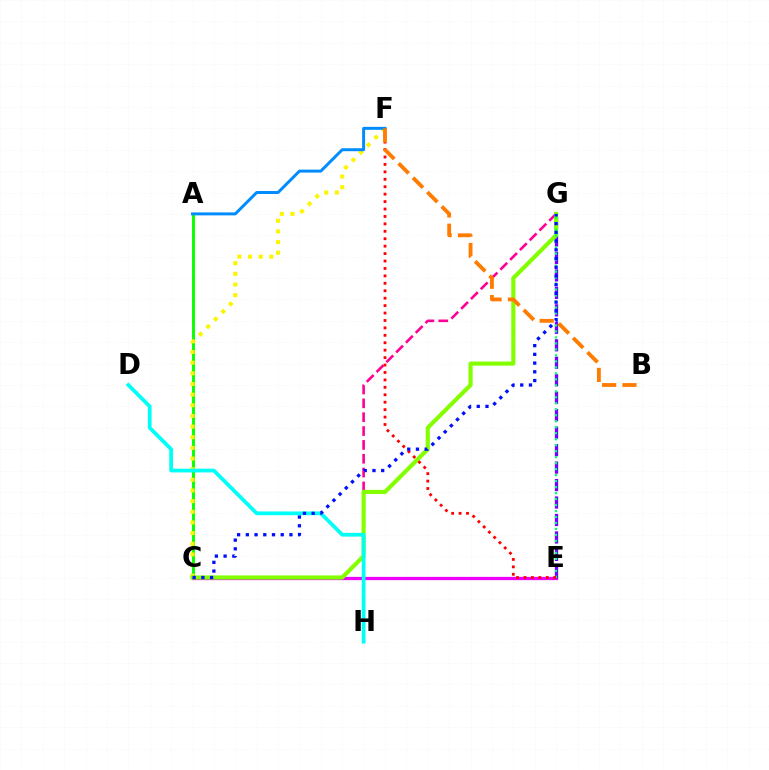{('G', 'H'): [{'color': '#ff0094', 'line_style': 'dashed', 'thickness': 1.88}], ('A', 'C'): [{'color': '#08ff00', 'line_style': 'solid', 'thickness': 2.1}], ('C', 'F'): [{'color': '#fcf500', 'line_style': 'dotted', 'thickness': 2.89}], ('C', 'E'): [{'color': '#ee00ff', 'line_style': 'solid', 'thickness': 2.34}], ('E', 'G'): [{'color': '#7200ff', 'line_style': 'dashed', 'thickness': 2.37}, {'color': '#00ff74', 'line_style': 'dotted', 'thickness': 1.63}], ('C', 'G'): [{'color': '#84ff00', 'line_style': 'solid', 'thickness': 2.98}, {'color': '#0010ff', 'line_style': 'dotted', 'thickness': 2.37}], ('D', 'H'): [{'color': '#00fff6', 'line_style': 'solid', 'thickness': 2.7}], ('A', 'F'): [{'color': '#008cff', 'line_style': 'solid', 'thickness': 2.14}], ('E', 'F'): [{'color': '#ff0000', 'line_style': 'dotted', 'thickness': 2.02}], ('B', 'F'): [{'color': '#ff7c00', 'line_style': 'dashed', 'thickness': 2.76}]}